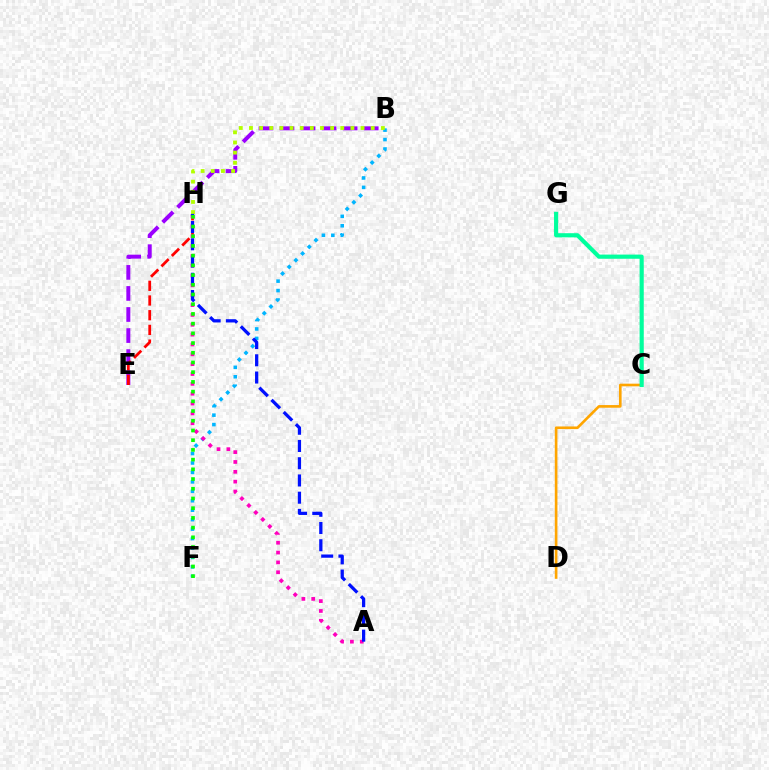{('C', 'D'): [{'color': '#ffa500', 'line_style': 'solid', 'thickness': 1.9}], ('B', 'E'): [{'color': '#9b00ff', 'line_style': 'dashed', 'thickness': 2.86}], ('B', 'F'): [{'color': '#00b5ff', 'line_style': 'dotted', 'thickness': 2.57}], ('E', 'H'): [{'color': '#ff0000', 'line_style': 'dashed', 'thickness': 2.0}], ('B', 'H'): [{'color': '#b3ff00', 'line_style': 'dotted', 'thickness': 2.76}], ('A', 'H'): [{'color': '#ff00bd', 'line_style': 'dotted', 'thickness': 2.68}, {'color': '#0010ff', 'line_style': 'dashed', 'thickness': 2.34}], ('F', 'H'): [{'color': '#08ff00', 'line_style': 'dotted', 'thickness': 2.64}], ('C', 'G'): [{'color': '#00ff9d', 'line_style': 'solid', 'thickness': 2.99}]}